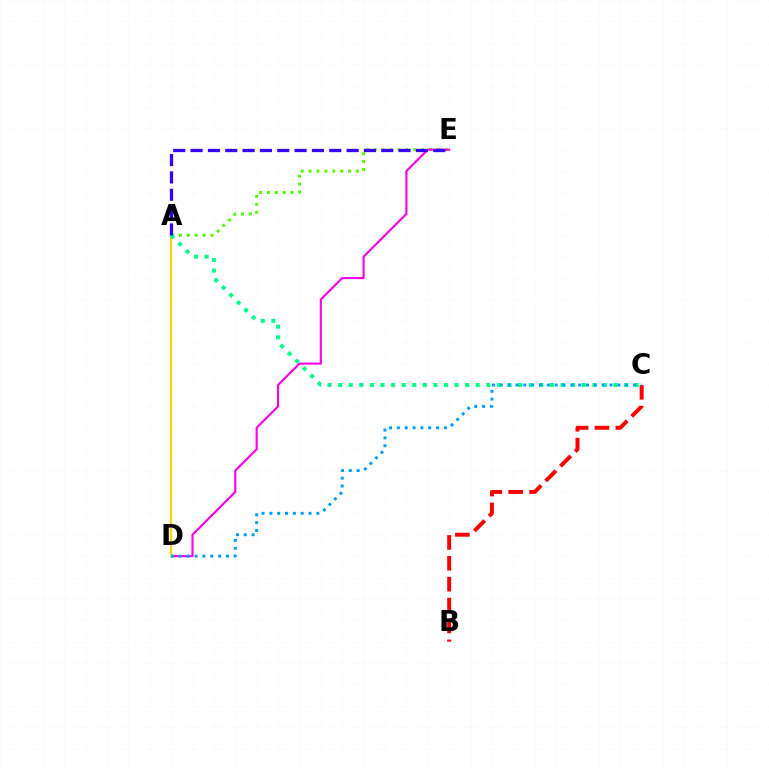{('B', 'C'): [{'color': '#ff0000', 'line_style': 'dashed', 'thickness': 2.84}], ('A', 'E'): [{'color': '#4fff00', 'line_style': 'dotted', 'thickness': 2.14}, {'color': '#3700ff', 'line_style': 'dashed', 'thickness': 2.36}], ('D', 'E'): [{'color': '#ff00ed', 'line_style': 'solid', 'thickness': 1.54}], ('A', 'D'): [{'color': '#ffd500', 'line_style': 'solid', 'thickness': 1.64}], ('A', 'C'): [{'color': '#00ff86', 'line_style': 'dotted', 'thickness': 2.88}], ('C', 'D'): [{'color': '#009eff', 'line_style': 'dotted', 'thickness': 2.13}]}